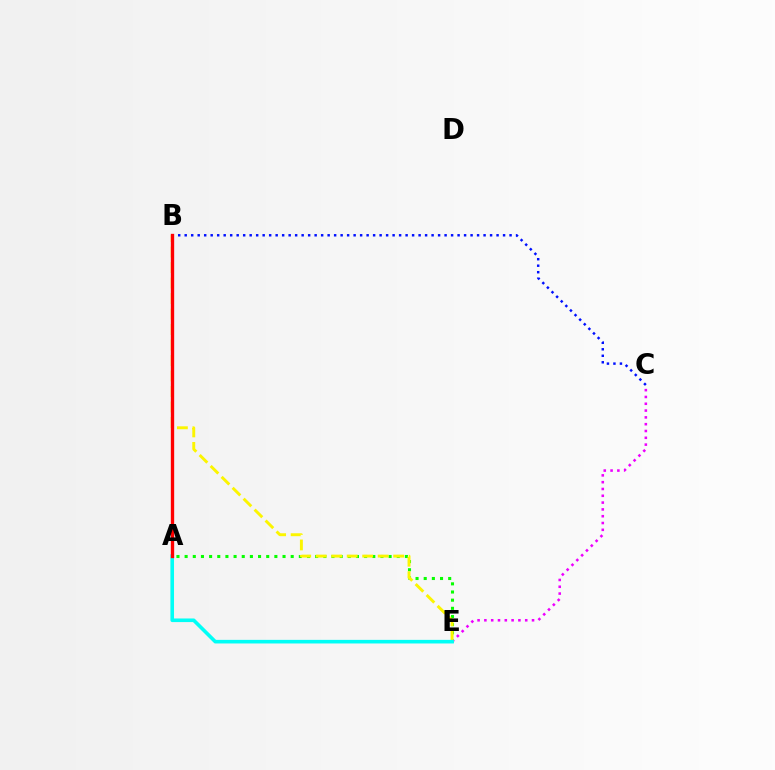{('B', 'C'): [{'color': '#0010ff', 'line_style': 'dotted', 'thickness': 1.77}], ('A', 'E'): [{'color': '#08ff00', 'line_style': 'dotted', 'thickness': 2.22}, {'color': '#00fff6', 'line_style': 'solid', 'thickness': 2.59}], ('C', 'E'): [{'color': '#ee00ff', 'line_style': 'dotted', 'thickness': 1.85}], ('B', 'E'): [{'color': '#fcf500', 'line_style': 'dashed', 'thickness': 2.1}], ('A', 'B'): [{'color': '#ff0000', 'line_style': 'solid', 'thickness': 2.41}]}